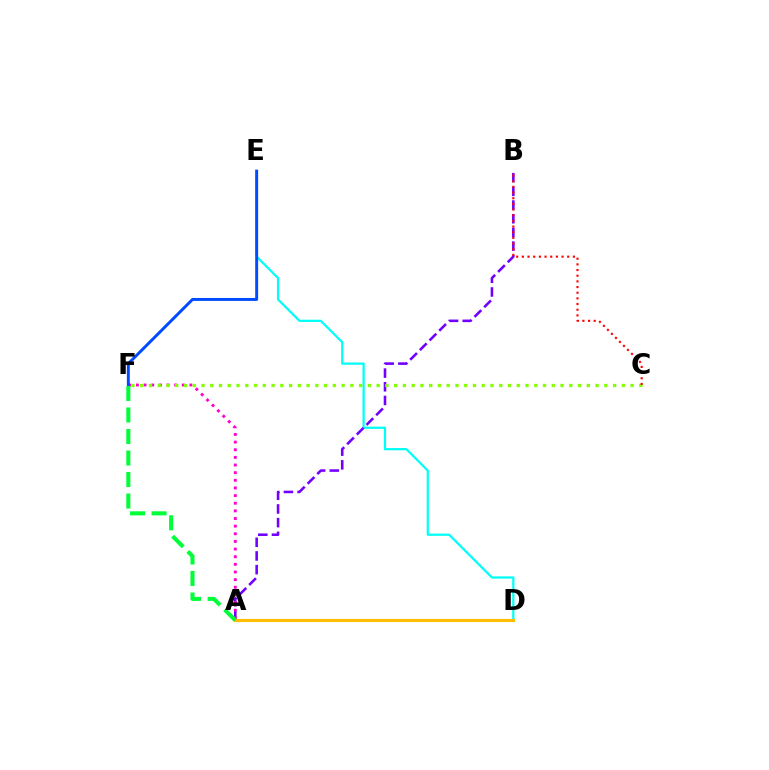{('D', 'E'): [{'color': '#00fff6', 'line_style': 'solid', 'thickness': 1.61}], ('A', 'B'): [{'color': '#7200ff', 'line_style': 'dashed', 'thickness': 1.86}], ('A', 'F'): [{'color': '#ff00cf', 'line_style': 'dotted', 'thickness': 2.08}, {'color': '#00ff39', 'line_style': 'dashed', 'thickness': 2.92}], ('C', 'F'): [{'color': '#84ff00', 'line_style': 'dotted', 'thickness': 2.38}], ('A', 'D'): [{'color': '#ffbd00', 'line_style': 'solid', 'thickness': 2.24}], ('E', 'F'): [{'color': '#004bff', 'line_style': 'solid', 'thickness': 2.12}], ('B', 'C'): [{'color': '#ff0000', 'line_style': 'dotted', 'thickness': 1.54}]}